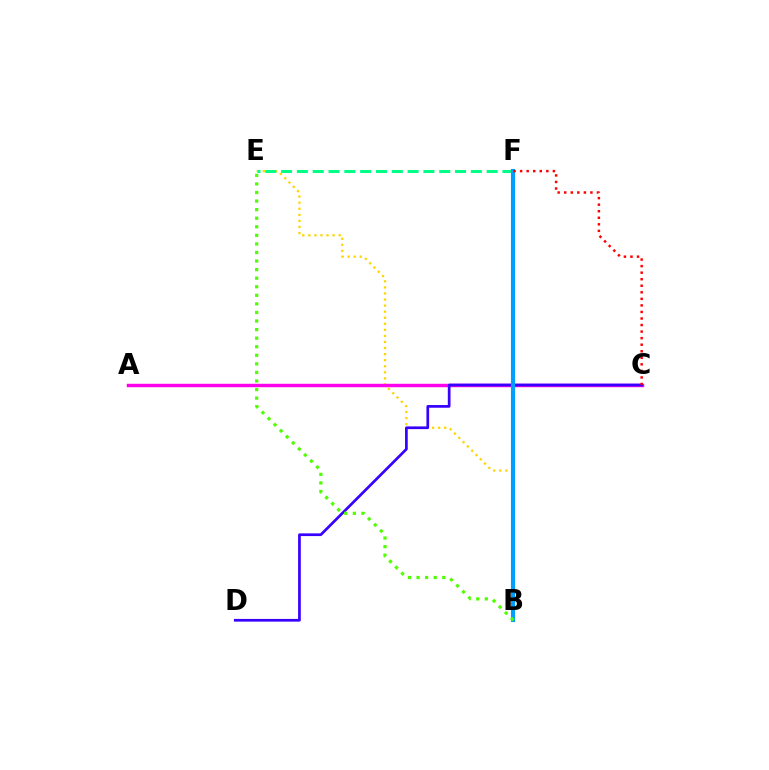{('B', 'E'): [{'color': '#ffd500', 'line_style': 'dotted', 'thickness': 1.65}, {'color': '#4fff00', 'line_style': 'dotted', 'thickness': 2.33}], ('A', 'C'): [{'color': '#ff00ed', 'line_style': 'solid', 'thickness': 2.47}], ('E', 'F'): [{'color': '#00ff86', 'line_style': 'dashed', 'thickness': 2.15}], ('C', 'D'): [{'color': '#3700ff', 'line_style': 'solid', 'thickness': 1.95}], ('B', 'F'): [{'color': '#009eff', 'line_style': 'solid', 'thickness': 2.98}], ('C', 'F'): [{'color': '#ff0000', 'line_style': 'dotted', 'thickness': 1.78}]}